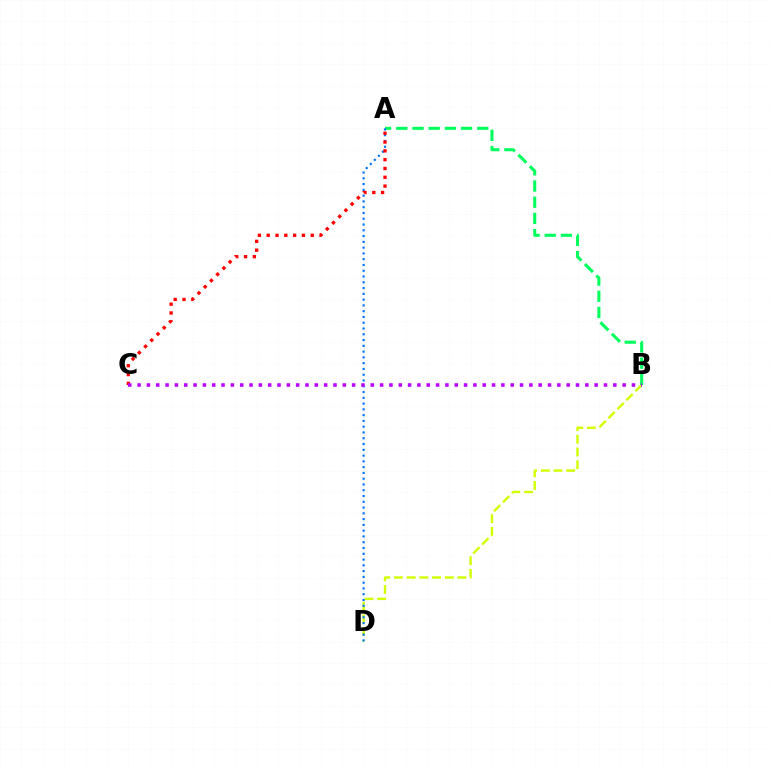{('B', 'D'): [{'color': '#d1ff00', 'line_style': 'dashed', 'thickness': 1.73}], ('A', 'B'): [{'color': '#00ff5c', 'line_style': 'dashed', 'thickness': 2.2}], ('A', 'D'): [{'color': '#0074ff', 'line_style': 'dotted', 'thickness': 1.57}], ('A', 'C'): [{'color': '#ff0000', 'line_style': 'dotted', 'thickness': 2.39}], ('B', 'C'): [{'color': '#b900ff', 'line_style': 'dotted', 'thickness': 2.53}]}